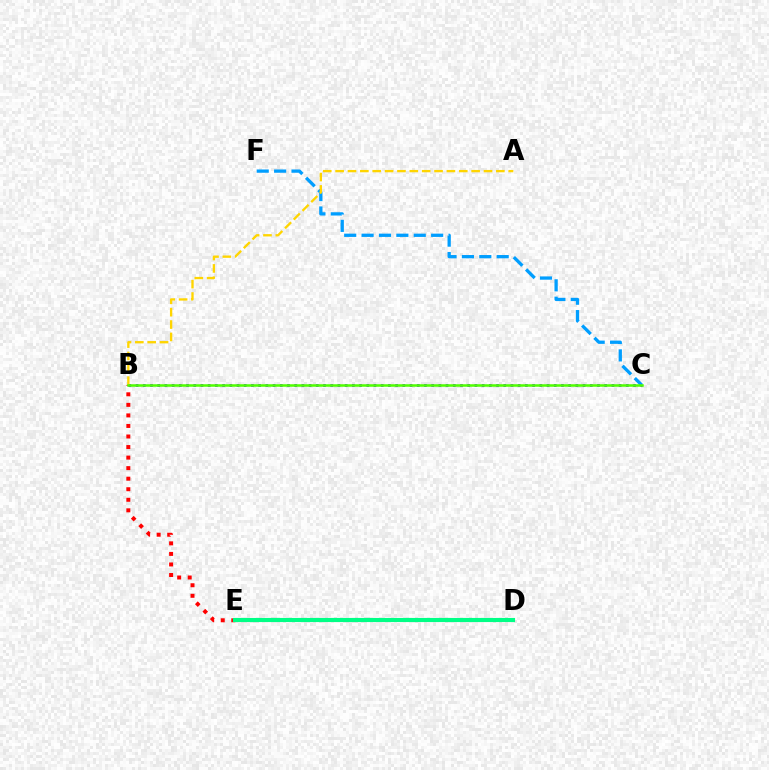{('B', 'C'): [{'color': '#3700ff', 'line_style': 'dotted', 'thickness': 1.96}, {'color': '#4fff00', 'line_style': 'solid', 'thickness': 1.82}], ('D', 'E'): [{'color': '#ff00ed', 'line_style': 'dashed', 'thickness': 2.84}, {'color': '#00ff86', 'line_style': 'solid', 'thickness': 2.97}], ('C', 'F'): [{'color': '#009eff', 'line_style': 'dashed', 'thickness': 2.36}], ('B', 'E'): [{'color': '#ff0000', 'line_style': 'dotted', 'thickness': 2.87}], ('A', 'B'): [{'color': '#ffd500', 'line_style': 'dashed', 'thickness': 1.68}]}